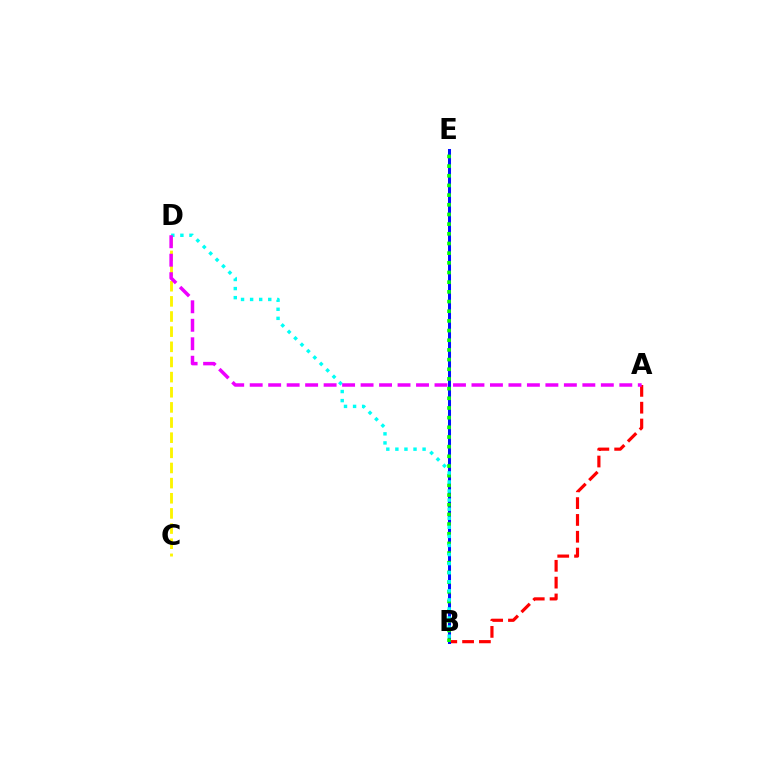{('A', 'B'): [{'color': '#ff0000', 'line_style': 'dashed', 'thickness': 2.28}], ('B', 'E'): [{'color': '#0010ff', 'line_style': 'solid', 'thickness': 2.18}, {'color': '#08ff00', 'line_style': 'dotted', 'thickness': 2.63}], ('C', 'D'): [{'color': '#fcf500', 'line_style': 'dashed', 'thickness': 2.06}], ('B', 'D'): [{'color': '#00fff6', 'line_style': 'dotted', 'thickness': 2.46}], ('A', 'D'): [{'color': '#ee00ff', 'line_style': 'dashed', 'thickness': 2.51}]}